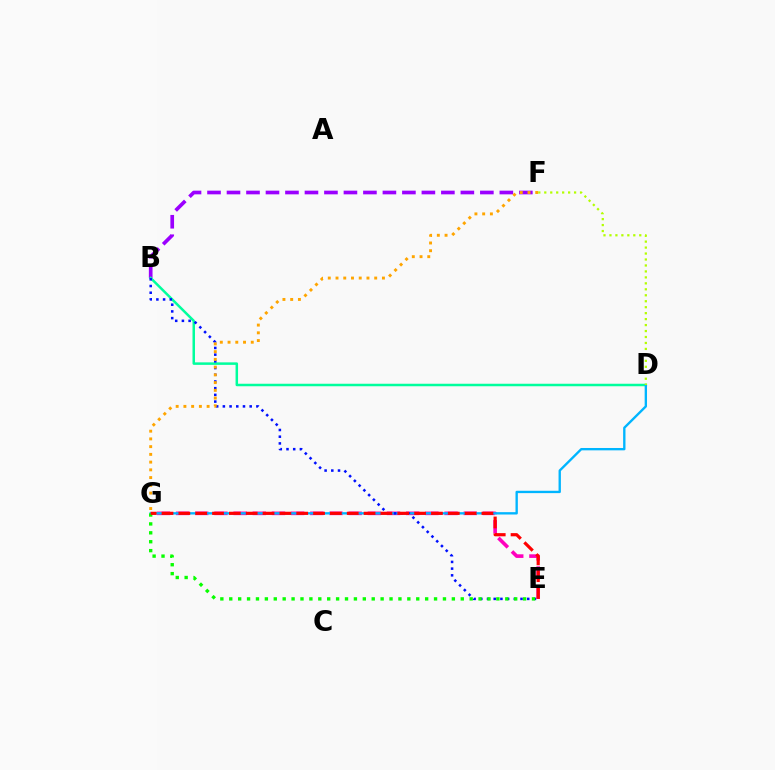{('B', 'F'): [{'color': '#9b00ff', 'line_style': 'dashed', 'thickness': 2.65}], ('E', 'G'): [{'color': '#ff00bd', 'line_style': 'dashed', 'thickness': 2.61}, {'color': '#08ff00', 'line_style': 'dotted', 'thickness': 2.42}, {'color': '#ff0000', 'line_style': 'dashed', 'thickness': 2.29}], ('B', 'D'): [{'color': '#00ff9d', 'line_style': 'solid', 'thickness': 1.8}], ('D', 'G'): [{'color': '#00b5ff', 'line_style': 'solid', 'thickness': 1.69}], ('B', 'E'): [{'color': '#0010ff', 'line_style': 'dotted', 'thickness': 1.82}], ('F', 'G'): [{'color': '#ffa500', 'line_style': 'dotted', 'thickness': 2.1}], ('D', 'F'): [{'color': '#b3ff00', 'line_style': 'dotted', 'thickness': 1.62}]}